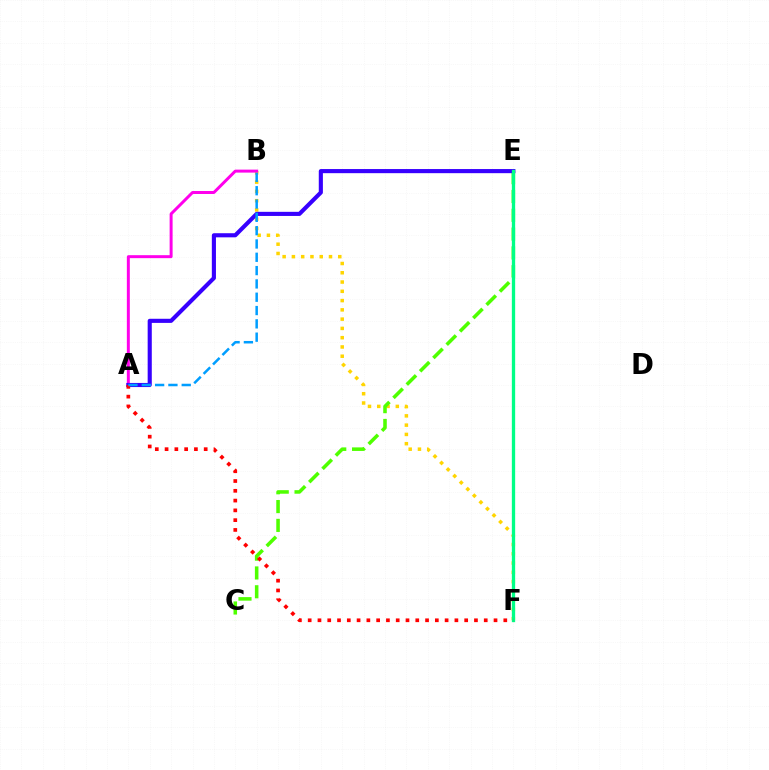{('B', 'F'): [{'color': '#ffd500', 'line_style': 'dotted', 'thickness': 2.52}], ('C', 'E'): [{'color': '#4fff00', 'line_style': 'dashed', 'thickness': 2.56}], ('A', 'B'): [{'color': '#ff00ed', 'line_style': 'solid', 'thickness': 2.15}, {'color': '#009eff', 'line_style': 'dashed', 'thickness': 1.81}], ('A', 'E'): [{'color': '#3700ff', 'line_style': 'solid', 'thickness': 2.97}], ('E', 'F'): [{'color': '#00ff86', 'line_style': 'solid', 'thickness': 2.39}], ('A', 'F'): [{'color': '#ff0000', 'line_style': 'dotted', 'thickness': 2.66}]}